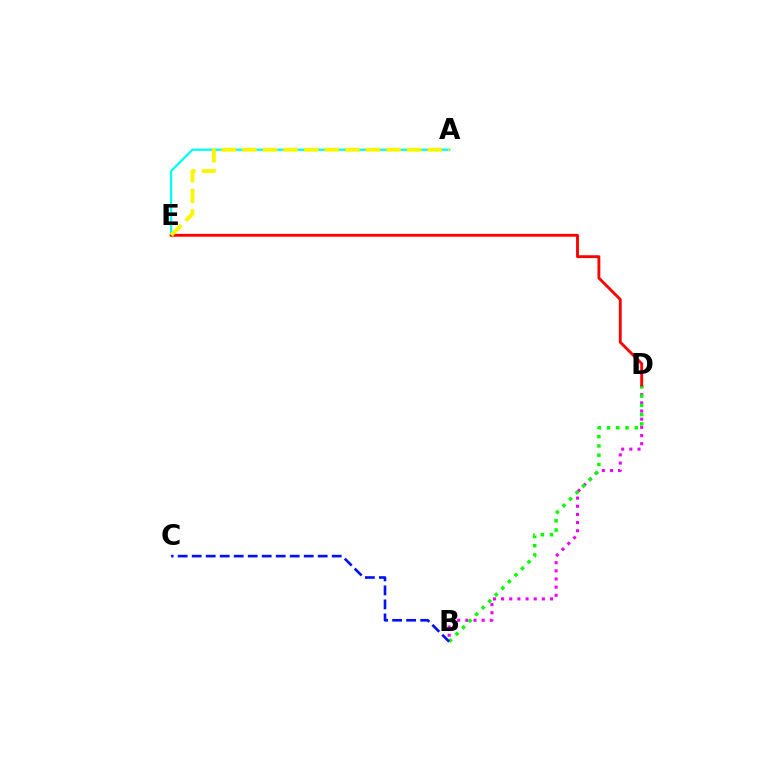{('B', 'D'): [{'color': '#ee00ff', 'line_style': 'dotted', 'thickness': 2.22}, {'color': '#08ff00', 'line_style': 'dotted', 'thickness': 2.52}], ('B', 'C'): [{'color': '#0010ff', 'line_style': 'dashed', 'thickness': 1.9}], ('A', 'E'): [{'color': '#00fff6', 'line_style': 'solid', 'thickness': 1.64}, {'color': '#fcf500', 'line_style': 'dashed', 'thickness': 2.8}], ('D', 'E'): [{'color': '#ff0000', 'line_style': 'solid', 'thickness': 2.06}]}